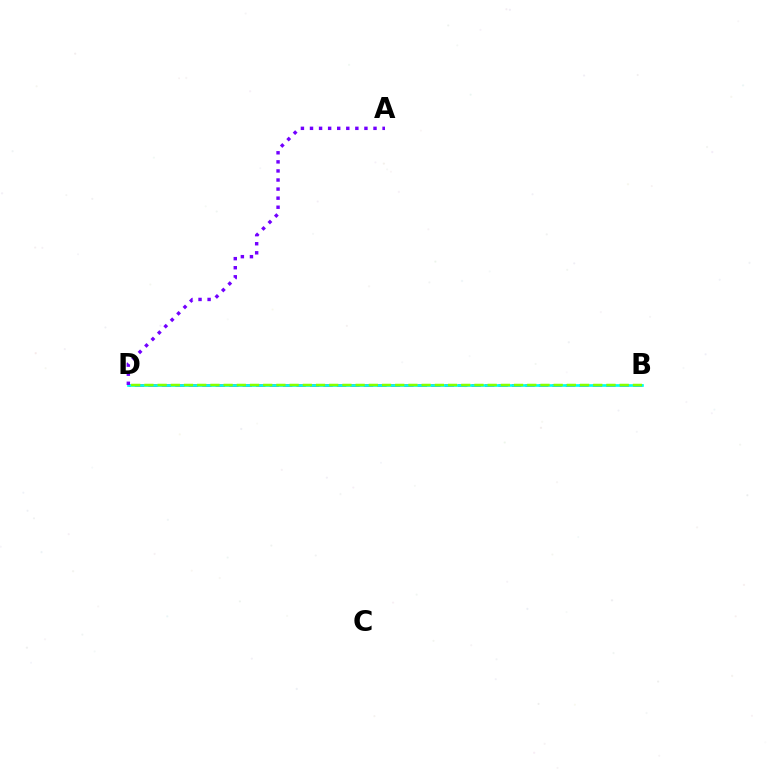{('B', 'D'): [{'color': '#ff0000', 'line_style': 'dashed', 'thickness': 1.83}, {'color': '#00fff6', 'line_style': 'solid', 'thickness': 1.93}, {'color': '#84ff00', 'line_style': 'dashed', 'thickness': 1.79}], ('A', 'D'): [{'color': '#7200ff', 'line_style': 'dotted', 'thickness': 2.47}]}